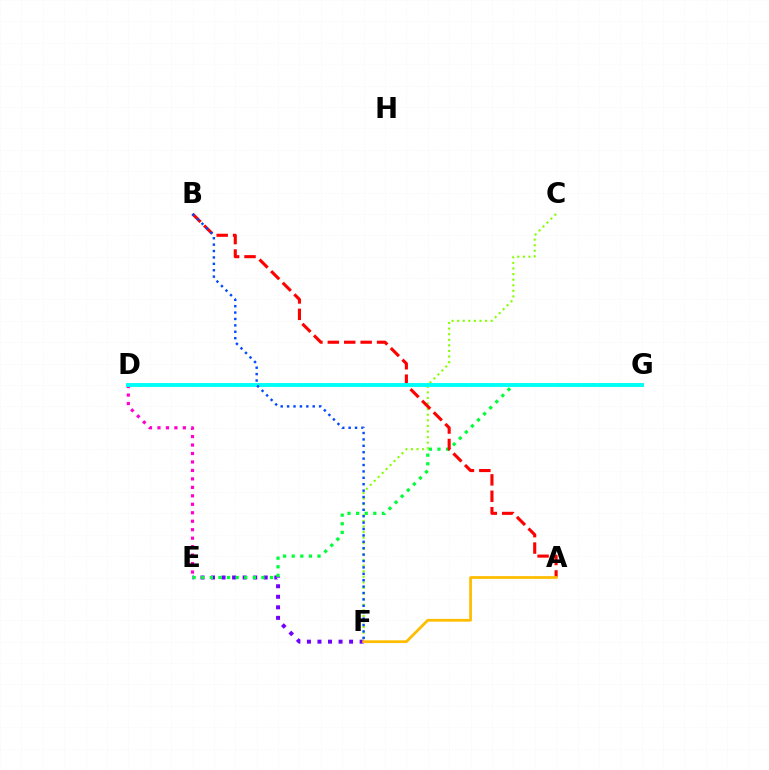{('C', 'F'): [{'color': '#84ff00', 'line_style': 'dotted', 'thickness': 1.52}], ('E', 'F'): [{'color': '#7200ff', 'line_style': 'dotted', 'thickness': 2.86}], ('E', 'G'): [{'color': '#00ff39', 'line_style': 'dotted', 'thickness': 2.34}], ('A', 'B'): [{'color': '#ff0000', 'line_style': 'dashed', 'thickness': 2.23}], ('A', 'F'): [{'color': '#ffbd00', 'line_style': 'solid', 'thickness': 1.98}], ('D', 'E'): [{'color': '#ff00cf', 'line_style': 'dotted', 'thickness': 2.3}], ('D', 'G'): [{'color': '#00fff6', 'line_style': 'solid', 'thickness': 2.81}], ('B', 'F'): [{'color': '#004bff', 'line_style': 'dotted', 'thickness': 1.74}]}